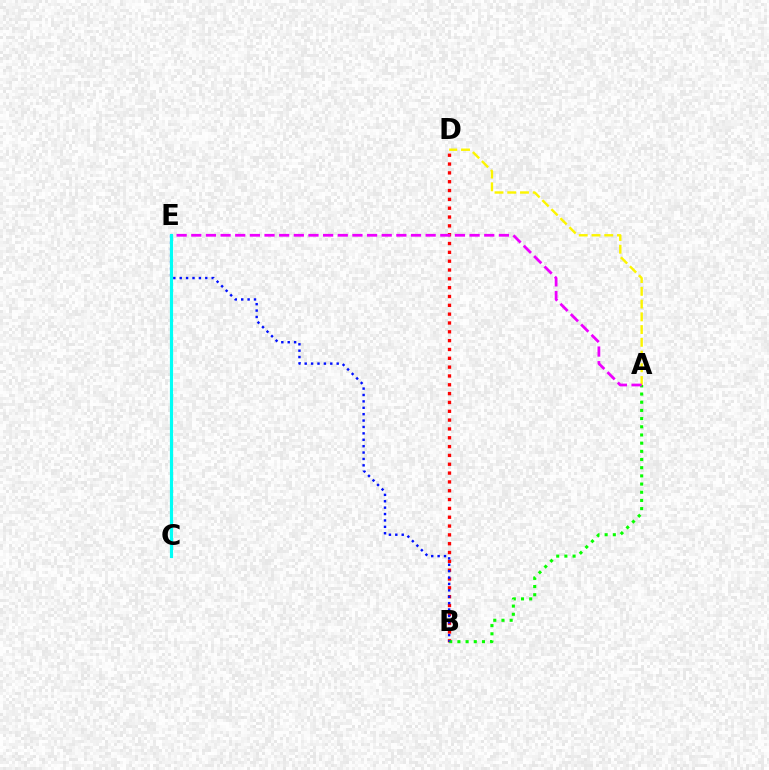{('B', 'D'): [{'color': '#ff0000', 'line_style': 'dotted', 'thickness': 2.4}], ('A', 'B'): [{'color': '#08ff00', 'line_style': 'dotted', 'thickness': 2.22}], ('B', 'E'): [{'color': '#0010ff', 'line_style': 'dotted', 'thickness': 1.74}], ('A', 'D'): [{'color': '#fcf500', 'line_style': 'dashed', 'thickness': 1.73}], ('A', 'E'): [{'color': '#ee00ff', 'line_style': 'dashed', 'thickness': 1.99}], ('C', 'E'): [{'color': '#00fff6', 'line_style': 'solid', 'thickness': 2.28}]}